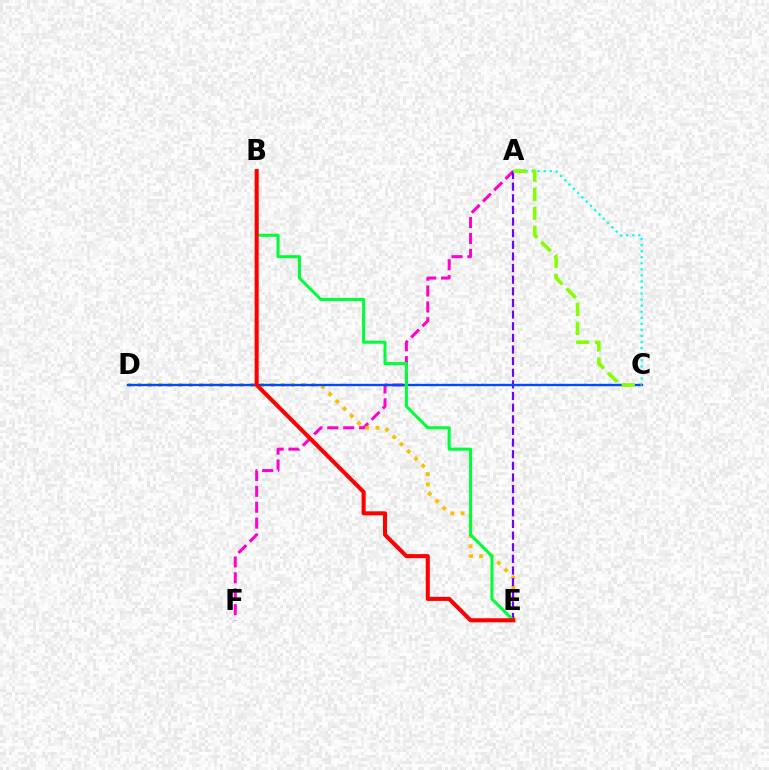{('A', 'F'): [{'color': '#ff00cf', 'line_style': 'dashed', 'thickness': 2.16}], ('D', 'E'): [{'color': '#ffbd00', 'line_style': 'dotted', 'thickness': 2.78}], ('A', 'E'): [{'color': '#7200ff', 'line_style': 'dashed', 'thickness': 1.58}], ('A', 'C'): [{'color': '#00fff6', 'line_style': 'dotted', 'thickness': 1.65}, {'color': '#84ff00', 'line_style': 'dashed', 'thickness': 2.58}], ('C', 'D'): [{'color': '#004bff', 'line_style': 'solid', 'thickness': 1.7}], ('B', 'E'): [{'color': '#00ff39', 'line_style': 'solid', 'thickness': 2.19}, {'color': '#ff0000', 'line_style': 'solid', 'thickness': 2.91}]}